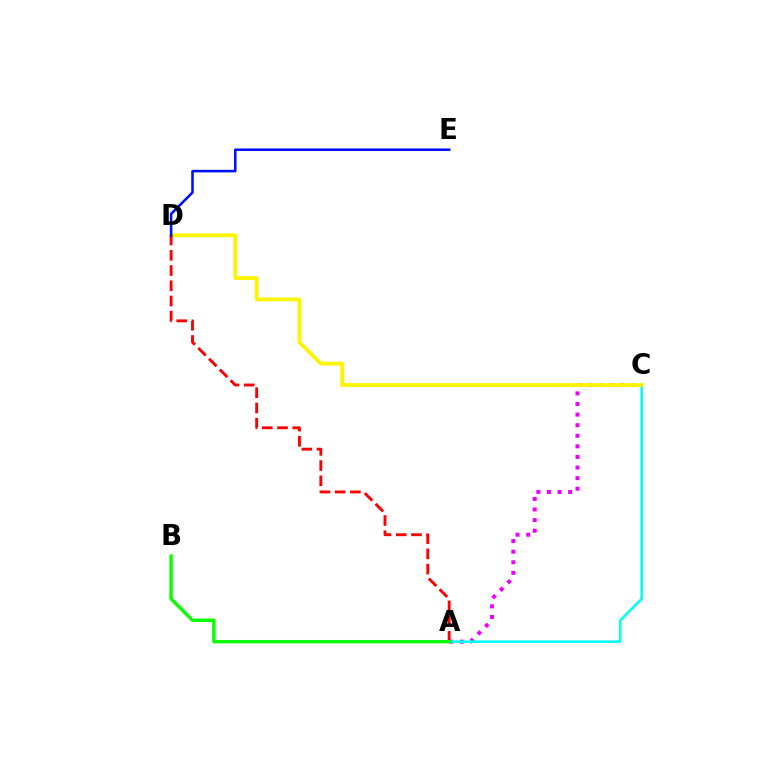{('A', 'C'): [{'color': '#ee00ff', 'line_style': 'dotted', 'thickness': 2.88}, {'color': '#00fff6', 'line_style': 'solid', 'thickness': 1.85}], ('C', 'D'): [{'color': '#fcf500', 'line_style': 'solid', 'thickness': 2.74}], ('A', 'D'): [{'color': '#ff0000', 'line_style': 'dashed', 'thickness': 2.07}], ('A', 'B'): [{'color': '#08ff00', 'line_style': 'solid', 'thickness': 2.45}], ('D', 'E'): [{'color': '#0010ff', 'line_style': 'solid', 'thickness': 1.84}]}